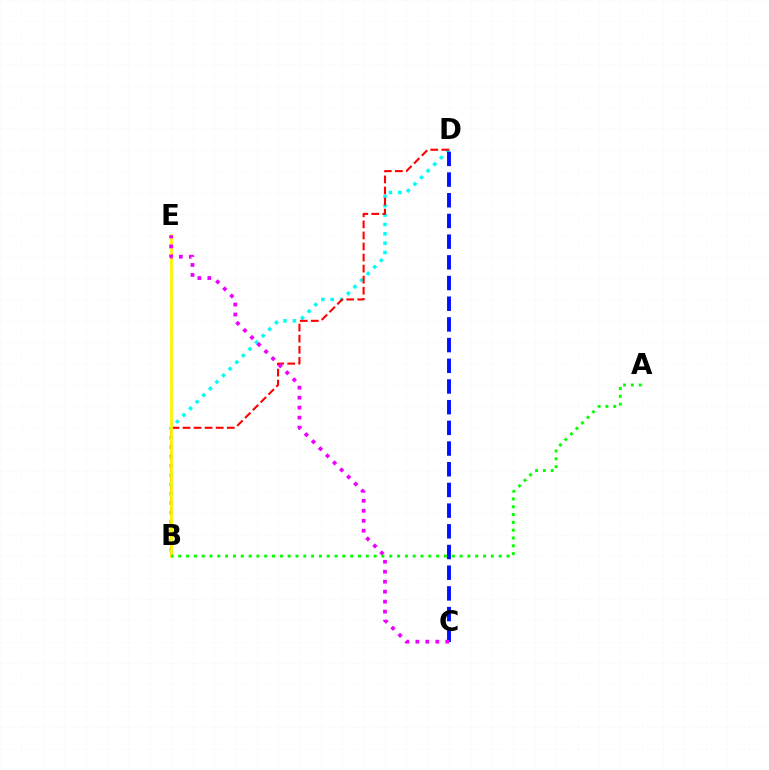{('B', 'D'): [{'color': '#00fff6', 'line_style': 'dotted', 'thickness': 2.54}, {'color': '#ff0000', 'line_style': 'dashed', 'thickness': 1.5}], ('C', 'D'): [{'color': '#0010ff', 'line_style': 'dashed', 'thickness': 2.81}], ('B', 'E'): [{'color': '#fcf500', 'line_style': 'solid', 'thickness': 1.99}], ('C', 'E'): [{'color': '#ee00ff', 'line_style': 'dotted', 'thickness': 2.71}], ('A', 'B'): [{'color': '#08ff00', 'line_style': 'dotted', 'thickness': 2.12}]}